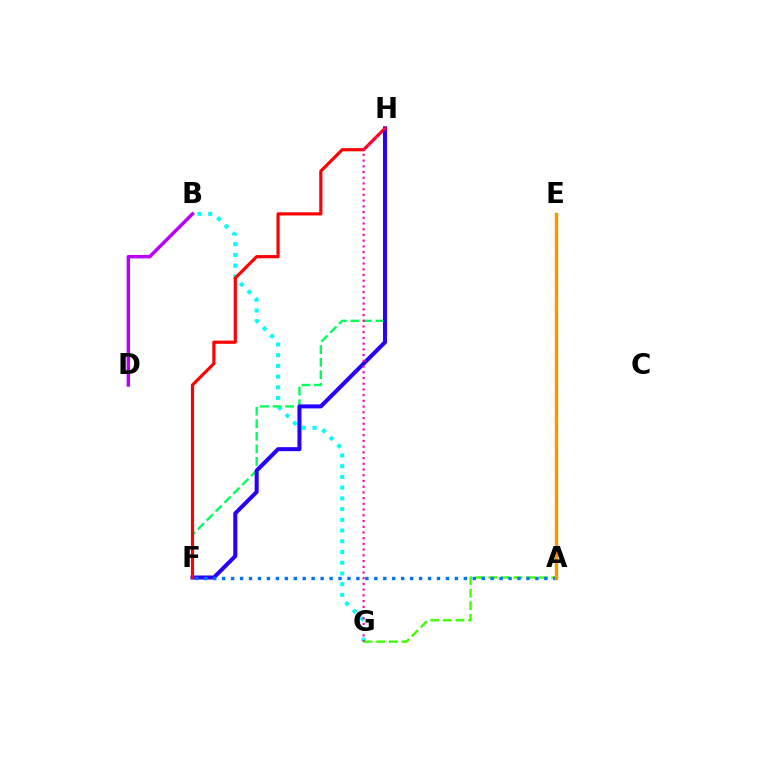{('B', 'G'): [{'color': '#00fff6', 'line_style': 'dotted', 'thickness': 2.91}], ('F', 'H'): [{'color': '#00ff5c', 'line_style': 'dashed', 'thickness': 1.71}, {'color': '#2500ff', 'line_style': 'solid', 'thickness': 2.89}, {'color': '#ff0000', 'line_style': 'solid', 'thickness': 2.29}], ('A', 'G'): [{'color': '#3dff00', 'line_style': 'dashed', 'thickness': 1.71}], ('A', 'E'): [{'color': '#d1ff00', 'line_style': 'dotted', 'thickness': 1.61}, {'color': '#ff9400', 'line_style': 'solid', 'thickness': 2.44}], ('A', 'F'): [{'color': '#0074ff', 'line_style': 'dotted', 'thickness': 2.43}], ('G', 'H'): [{'color': '#ff00ac', 'line_style': 'dotted', 'thickness': 1.55}], ('B', 'D'): [{'color': '#b900ff', 'line_style': 'solid', 'thickness': 2.48}]}